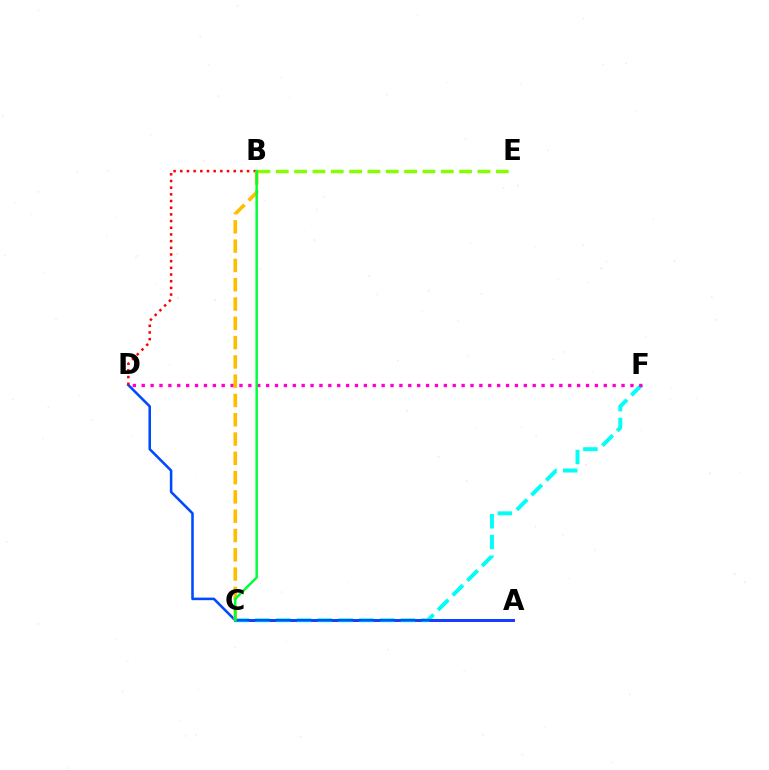{('B', 'E'): [{'color': '#84ff00', 'line_style': 'dashed', 'thickness': 2.49}], ('A', 'C'): [{'color': '#7200ff', 'line_style': 'solid', 'thickness': 2.07}], ('C', 'F'): [{'color': '#00fff6', 'line_style': 'dashed', 'thickness': 2.82}], ('A', 'D'): [{'color': '#004bff', 'line_style': 'solid', 'thickness': 1.85}], ('B', 'D'): [{'color': '#ff0000', 'line_style': 'dotted', 'thickness': 1.82}], ('D', 'F'): [{'color': '#ff00cf', 'line_style': 'dotted', 'thickness': 2.41}], ('B', 'C'): [{'color': '#ffbd00', 'line_style': 'dashed', 'thickness': 2.62}, {'color': '#00ff39', 'line_style': 'solid', 'thickness': 1.78}]}